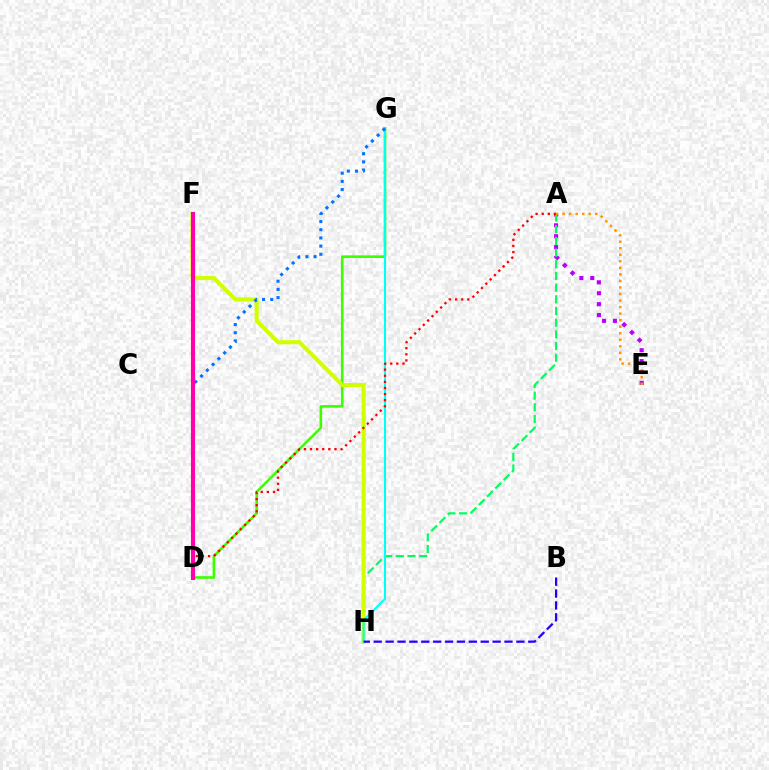{('A', 'E'): [{'color': '#b900ff', 'line_style': 'dotted', 'thickness': 2.96}, {'color': '#ff9400', 'line_style': 'dotted', 'thickness': 1.78}], ('A', 'H'): [{'color': '#00ff5c', 'line_style': 'dashed', 'thickness': 1.59}], ('D', 'G'): [{'color': '#3dff00', 'line_style': 'solid', 'thickness': 1.89}, {'color': '#0074ff', 'line_style': 'dotted', 'thickness': 2.22}], ('F', 'H'): [{'color': '#d1ff00', 'line_style': 'solid', 'thickness': 2.94}], ('G', 'H'): [{'color': '#00fff6', 'line_style': 'solid', 'thickness': 1.5}], ('A', 'D'): [{'color': '#ff0000', 'line_style': 'dotted', 'thickness': 1.66}], ('B', 'H'): [{'color': '#2500ff', 'line_style': 'dashed', 'thickness': 1.61}], ('D', 'F'): [{'color': '#ff00ac', 'line_style': 'solid', 'thickness': 2.95}]}